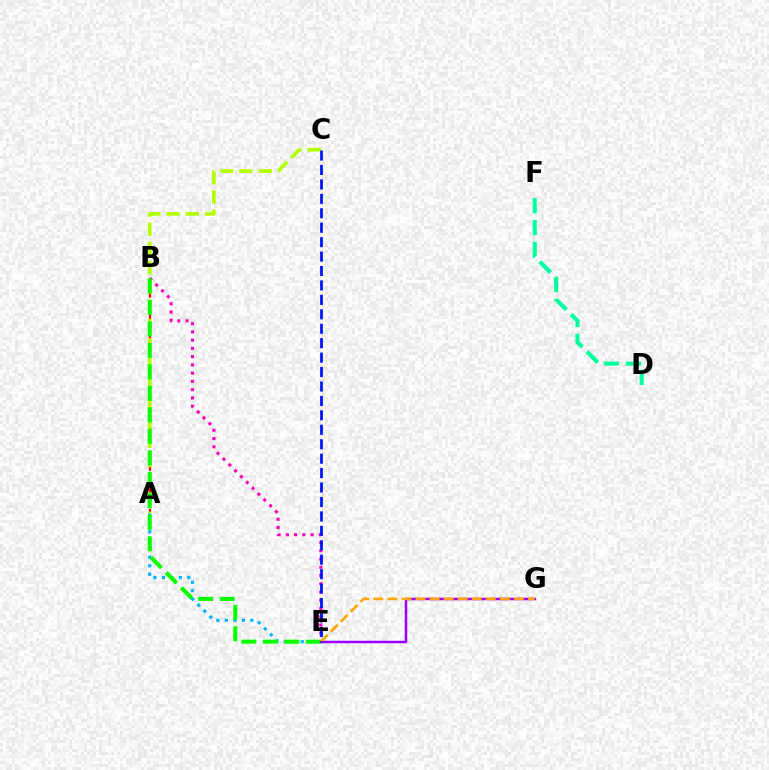{('A', 'B'): [{'color': '#ff0000', 'line_style': 'dashed', 'thickness': 1.57}], ('A', 'E'): [{'color': '#00b5ff', 'line_style': 'dotted', 'thickness': 2.3}], ('A', 'C'): [{'color': '#b3ff00', 'line_style': 'dashed', 'thickness': 2.62}], ('B', 'E'): [{'color': '#ff00bd', 'line_style': 'dotted', 'thickness': 2.24}, {'color': '#08ff00', 'line_style': 'dashed', 'thickness': 2.92}], ('E', 'G'): [{'color': '#9b00ff', 'line_style': 'solid', 'thickness': 1.8}, {'color': '#ffa500', 'line_style': 'dashed', 'thickness': 1.91}], ('D', 'F'): [{'color': '#00ff9d', 'line_style': 'dashed', 'thickness': 2.98}], ('C', 'E'): [{'color': '#0010ff', 'line_style': 'dashed', 'thickness': 1.96}]}